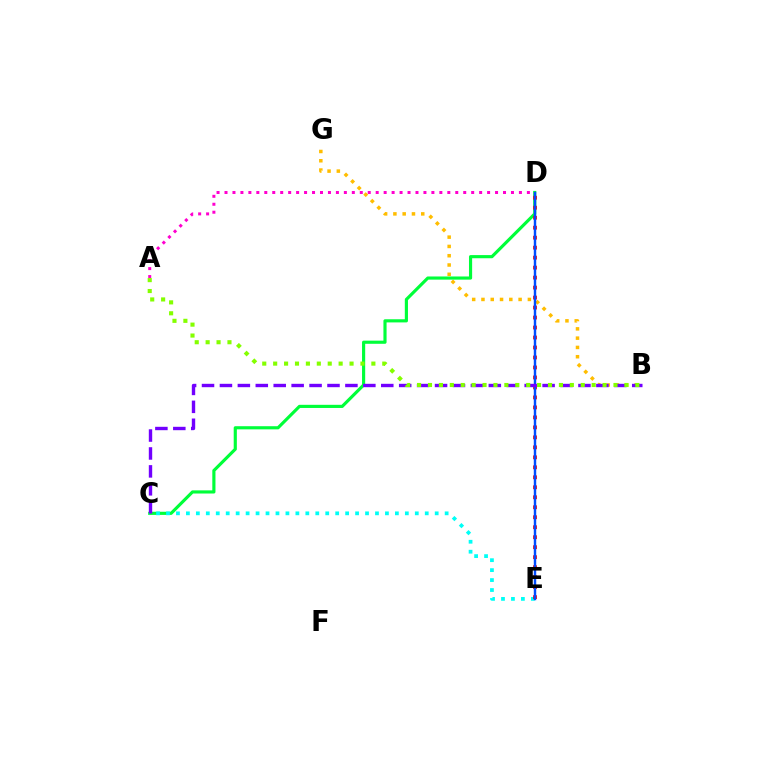{('B', 'G'): [{'color': '#ffbd00', 'line_style': 'dotted', 'thickness': 2.52}], ('C', 'D'): [{'color': '#00ff39', 'line_style': 'solid', 'thickness': 2.27}], ('C', 'E'): [{'color': '#00fff6', 'line_style': 'dotted', 'thickness': 2.7}], ('D', 'E'): [{'color': '#ff0000', 'line_style': 'dotted', 'thickness': 2.71}, {'color': '#004bff', 'line_style': 'solid', 'thickness': 1.75}], ('B', 'C'): [{'color': '#7200ff', 'line_style': 'dashed', 'thickness': 2.44}], ('A', 'D'): [{'color': '#ff00cf', 'line_style': 'dotted', 'thickness': 2.16}], ('A', 'B'): [{'color': '#84ff00', 'line_style': 'dotted', 'thickness': 2.96}]}